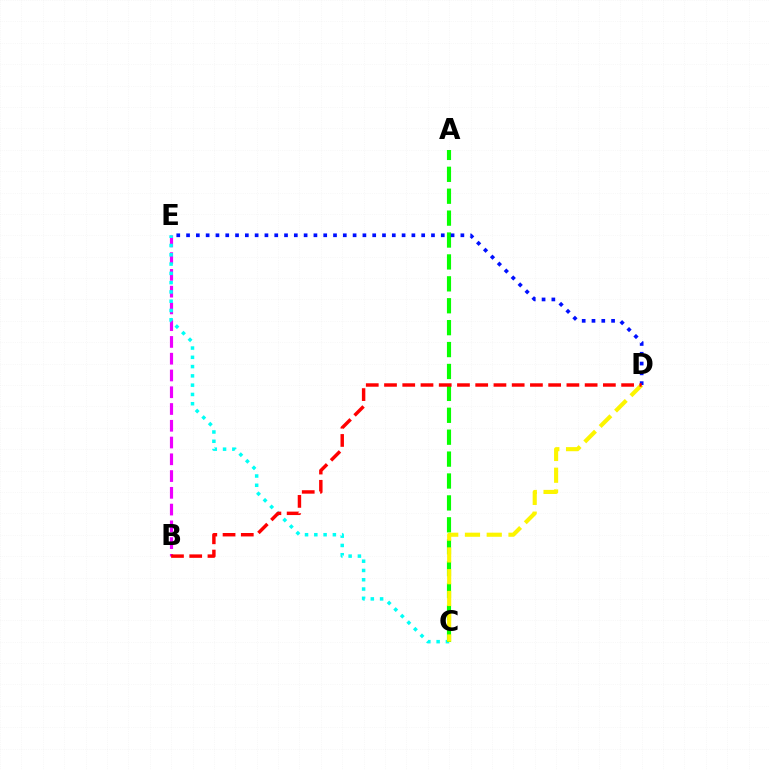{('B', 'E'): [{'color': '#ee00ff', 'line_style': 'dashed', 'thickness': 2.28}], ('C', 'E'): [{'color': '#00fff6', 'line_style': 'dotted', 'thickness': 2.52}], ('A', 'C'): [{'color': '#08ff00', 'line_style': 'dashed', 'thickness': 2.98}], ('C', 'D'): [{'color': '#fcf500', 'line_style': 'dashed', 'thickness': 2.96}], ('D', 'E'): [{'color': '#0010ff', 'line_style': 'dotted', 'thickness': 2.66}], ('B', 'D'): [{'color': '#ff0000', 'line_style': 'dashed', 'thickness': 2.48}]}